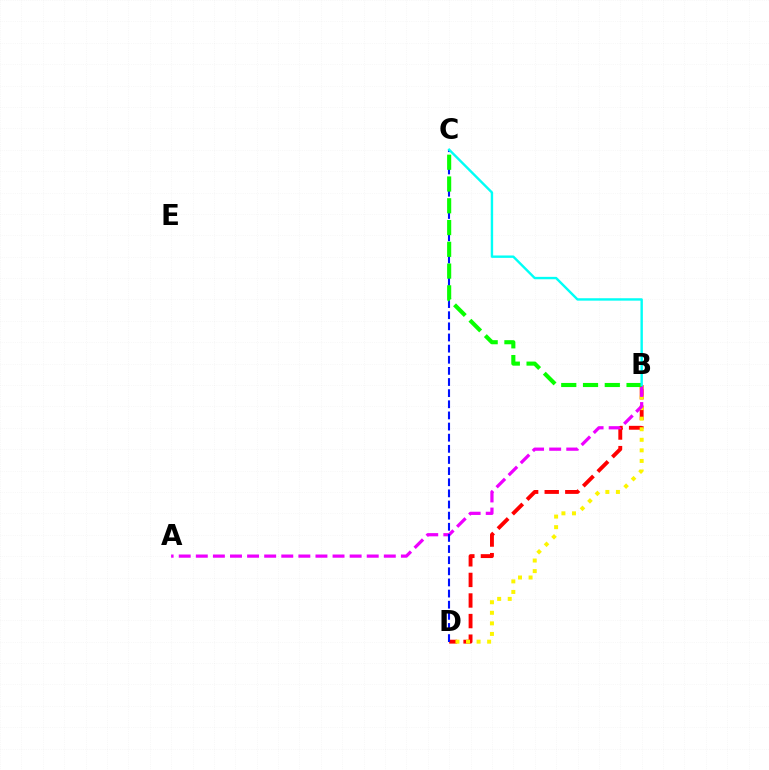{('B', 'D'): [{'color': '#ff0000', 'line_style': 'dashed', 'thickness': 2.8}, {'color': '#fcf500', 'line_style': 'dotted', 'thickness': 2.87}], ('A', 'B'): [{'color': '#ee00ff', 'line_style': 'dashed', 'thickness': 2.32}], ('C', 'D'): [{'color': '#0010ff', 'line_style': 'dashed', 'thickness': 1.51}], ('B', 'C'): [{'color': '#08ff00', 'line_style': 'dashed', 'thickness': 2.96}, {'color': '#00fff6', 'line_style': 'solid', 'thickness': 1.73}]}